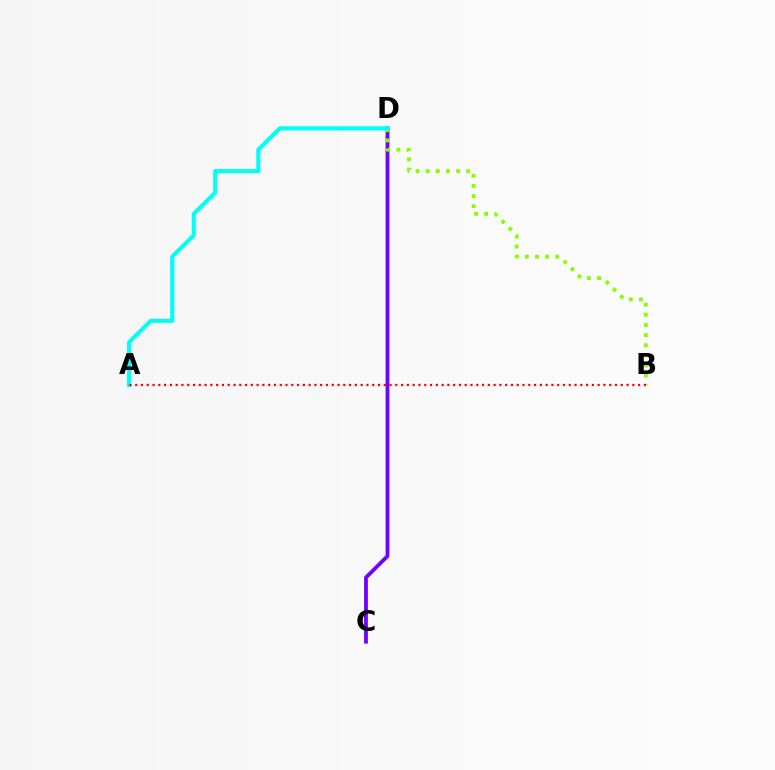{('C', 'D'): [{'color': '#7200ff', 'line_style': 'solid', 'thickness': 2.74}], ('B', 'D'): [{'color': '#84ff00', 'line_style': 'dotted', 'thickness': 2.75}], ('A', 'D'): [{'color': '#00fff6', 'line_style': 'solid', 'thickness': 2.97}], ('A', 'B'): [{'color': '#ff0000', 'line_style': 'dotted', 'thickness': 1.57}]}